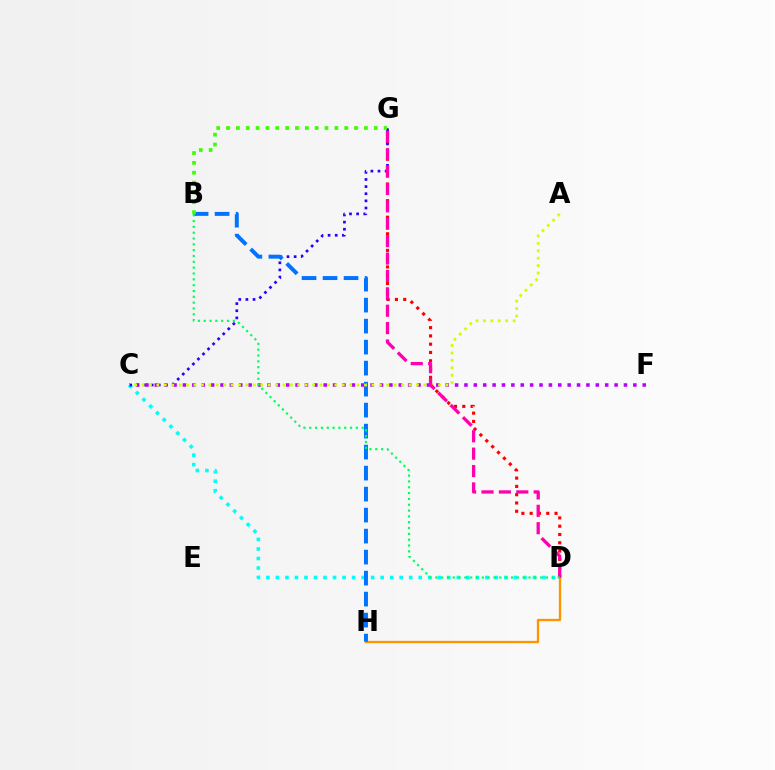{('C', 'D'): [{'color': '#00fff6', 'line_style': 'dotted', 'thickness': 2.59}], ('D', 'H'): [{'color': '#ff9400', 'line_style': 'solid', 'thickness': 1.67}], ('D', 'G'): [{'color': '#ff0000', 'line_style': 'dotted', 'thickness': 2.25}, {'color': '#ff00ac', 'line_style': 'dashed', 'thickness': 2.36}], ('C', 'G'): [{'color': '#2500ff', 'line_style': 'dotted', 'thickness': 1.94}], ('B', 'H'): [{'color': '#0074ff', 'line_style': 'dashed', 'thickness': 2.85}], ('C', 'F'): [{'color': '#b900ff', 'line_style': 'dotted', 'thickness': 2.55}], ('A', 'C'): [{'color': '#d1ff00', 'line_style': 'dotted', 'thickness': 2.01}], ('B', 'D'): [{'color': '#00ff5c', 'line_style': 'dotted', 'thickness': 1.58}], ('B', 'G'): [{'color': '#3dff00', 'line_style': 'dotted', 'thickness': 2.68}]}